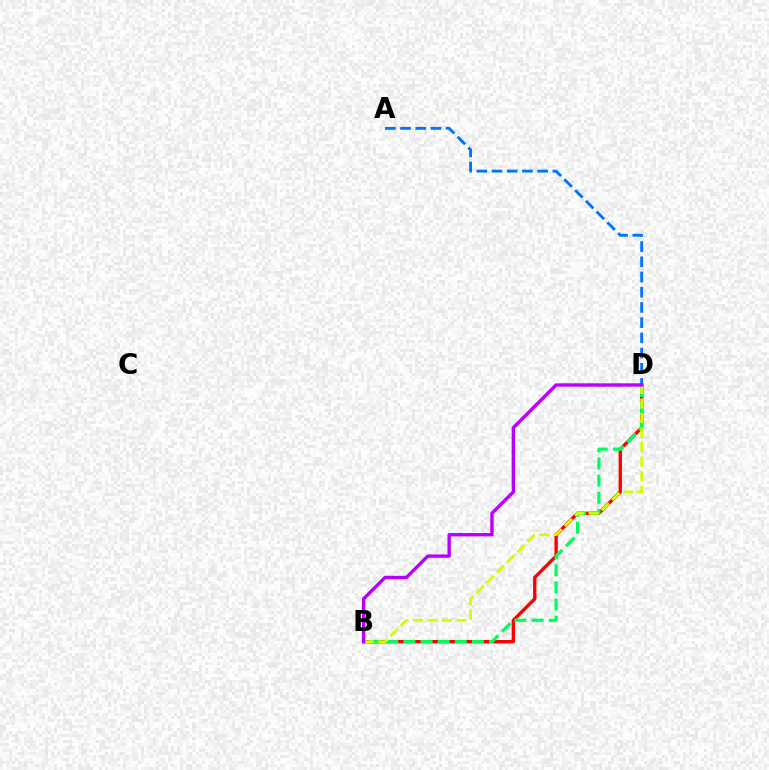{('B', 'D'): [{'color': '#ff0000', 'line_style': 'solid', 'thickness': 2.42}, {'color': '#00ff5c', 'line_style': 'dashed', 'thickness': 2.33}, {'color': '#d1ff00', 'line_style': 'dashed', 'thickness': 1.97}, {'color': '#b900ff', 'line_style': 'solid', 'thickness': 2.43}], ('A', 'D'): [{'color': '#0074ff', 'line_style': 'dashed', 'thickness': 2.07}]}